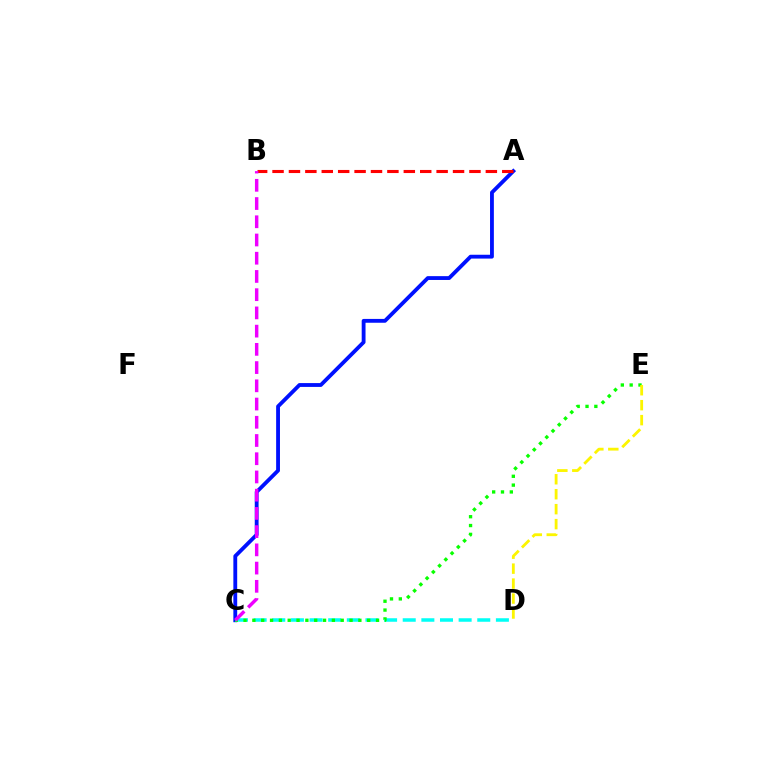{('A', 'C'): [{'color': '#0010ff', 'line_style': 'solid', 'thickness': 2.76}], ('C', 'D'): [{'color': '#00fff6', 'line_style': 'dashed', 'thickness': 2.53}], ('A', 'B'): [{'color': '#ff0000', 'line_style': 'dashed', 'thickness': 2.23}], ('C', 'E'): [{'color': '#08ff00', 'line_style': 'dotted', 'thickness': 2.4}], ('D', 'E'): [{'color': '#fcf500', 'line_style': 'dashed', 'thickness': 2.03}], ('B', 'C'): [{'color': '#ee00ff', 'line_style': 'dashed', 'thickness': 2.48}]}